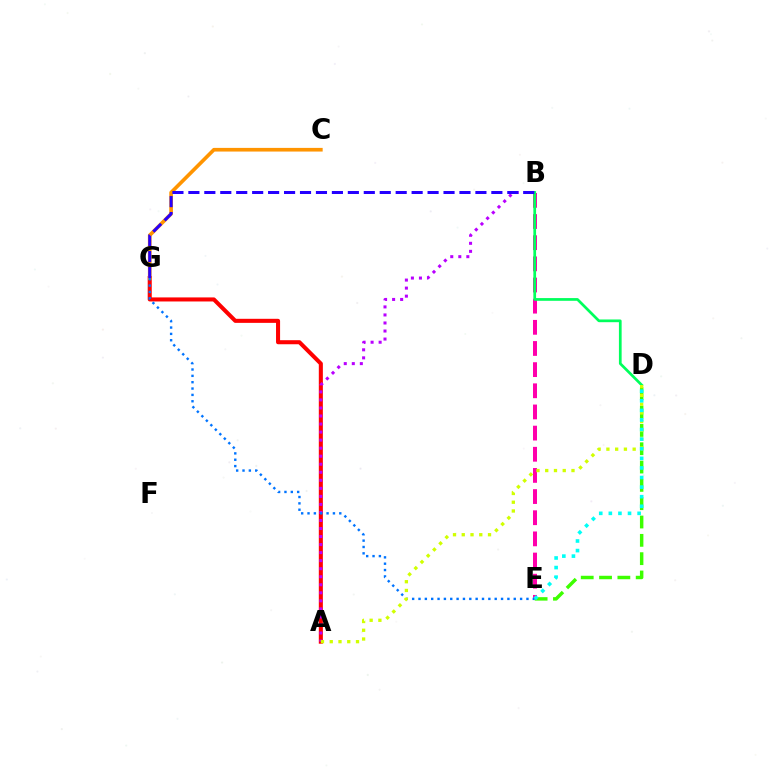{('A', 'G'): [{'color': '#ff0000', 'line_style': 'solid', 'thickness': 2.92}], ('B', 'E'): [{'color': '#ff00ac', 'line_style': 'dashed', 'thickness': 2.87}], ('C', 'G'): [{'color': '#ff9400', 'line_style': 'solid', 'thickness': 2.64}], ('A', 'B'): [{'color': '#b900ff', 'line_style': 'dotted', 'thickness': 2.18}], ('D', 'E'): [{'color': '#3dff00', 'line_style': 'dashed', 'thickness': 2.49}, {'color': '#00fff6', 'line_style': 'dotted', 'thickness': 2.61}], ('B', 'D'): [{'color': '#00ff5c', 'line_style': 'solid', 'thickness': 1.96}], ('E', 'G'): [{'color': '#0074ff', 'line_style': 'dotted', 'thickness': 1.73}], ('B', 'G'): [{'color': '#2500ff', 'line_style': 'dashed', 'thickness': 2.17}], ('A', 'D'): [{'color': '#d1ff00', 'line_style': 'dotted', 'thickness': 2.38}]}